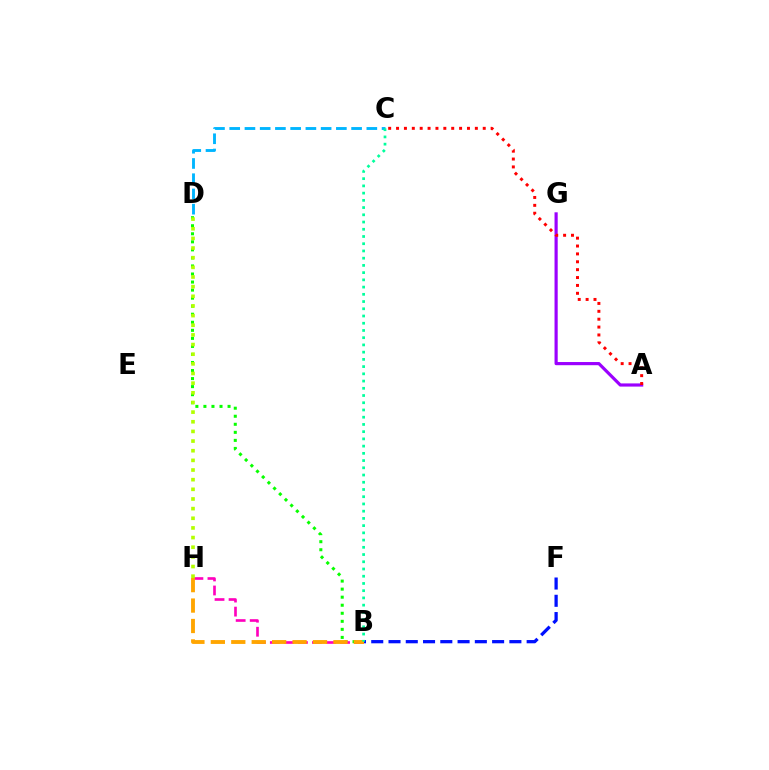{('B', 'D'): [{'color': '#08ff00', 'line_style': 'dotted', 'thickness': 2.19}], ('B', 'H'): [{'color': '#ff00bd', 'line_style': 'dashed', 'thickness': 1.91}, {'color': '#ffa500', 'line_style': 'dashed', 'thickness': 2.78}], ('A', 'G'): [{'color': '#9b00ff', 'line_style': 'solid', 'thickness': 2.28}], ('D', 'H'): [{'color': '#b3ff00', 'line_style': 'dotted', 'thickness': 2.62}], ('B', 'F'): [{'color': '#0010ff', 'line_style': 'dashed', 'thickness': 2.35}], ('A', 'C'): [{'color': '#ff0000', 'line_style': 'dotted', 'thickness': 2.14}], ('C', 'D'): [{'color': '#00b5ff', 'line_style': 'dashed', 'thickness': 2.07}], ('B', 'C'): [{'color': '#00ff9d', 'line_style': 'dotted', 'thickness': 1.96}]}